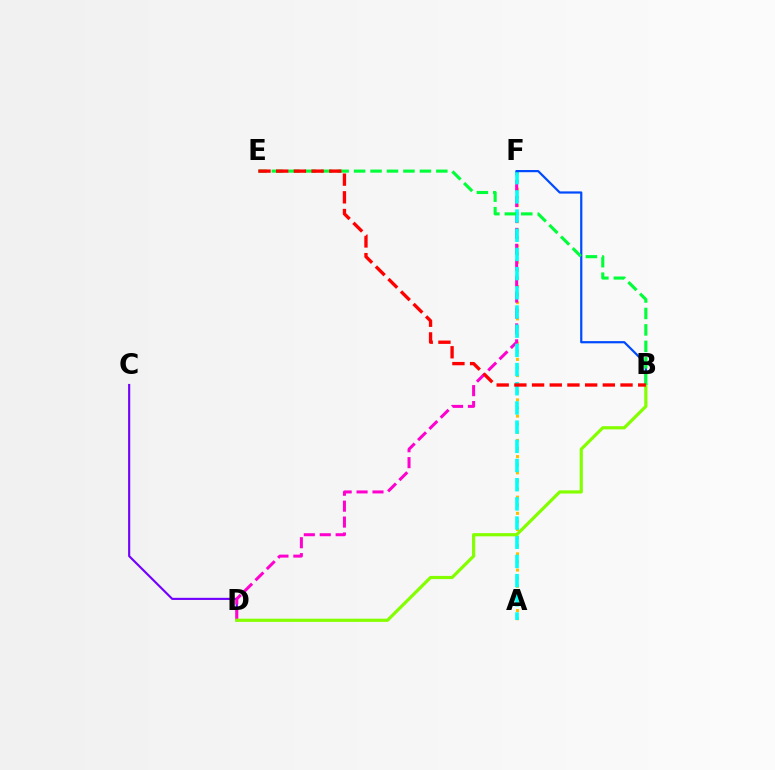{('C', 'D'): [{'color': '#7200ff', 'line_style': 'solid', 'thickness': 1.53}], ('A', 'F'): [{'color': '#ffbd00', 'line_style': 'dotted', 'thickness': 2.2}, {'color': '#00fff6', 'line_style': 'dashed', 'thickness': 2.61}], ('D', 'F'): [{'color': '#ff00cf', 'line_style': 'dashed', 'thickness': 2.16}], ('B', 'F'): [{'color': '#004bff', 'line_style': 'solid', 'thickness': 1.59}], ('B', 'D'): [{'color': '#84ff00', 'line_style': 'solid', 'thickness': 2.3}], ('B', 'E'): [{'color': '#00ff39', 'line_style': 'dashed', 'thickness': 2.23}, {'color': '#ff0000', 'line_style': 'dashed', 'thickness': 2.4}]}